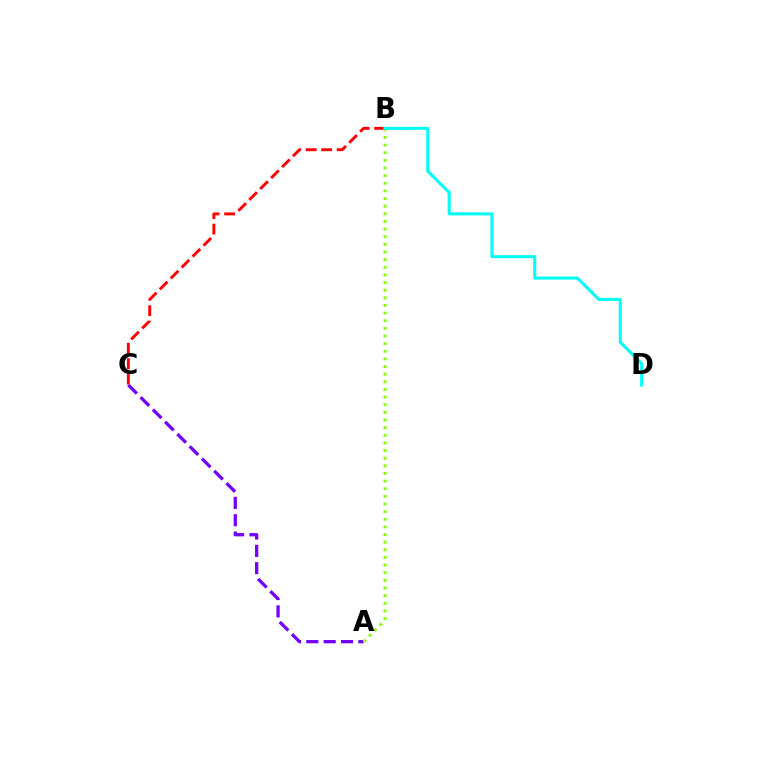{('B', 'C'): [{'color': '#ff0000', 'line_style': 'dashed', 'thickness': 2.1}], ('A', 'C'): [{'color': '#7200ff', 'line_style': 'dashed', 'thickness': 2.36}], ('A', 'B'): [{'color': '#84ff00', 'line_style': 'dotted', 'thickness': 2.07}], ('B', 'D'): [{'color': '#00fff6', 'line_style': 'solid', 'thickness': 2.2}]}